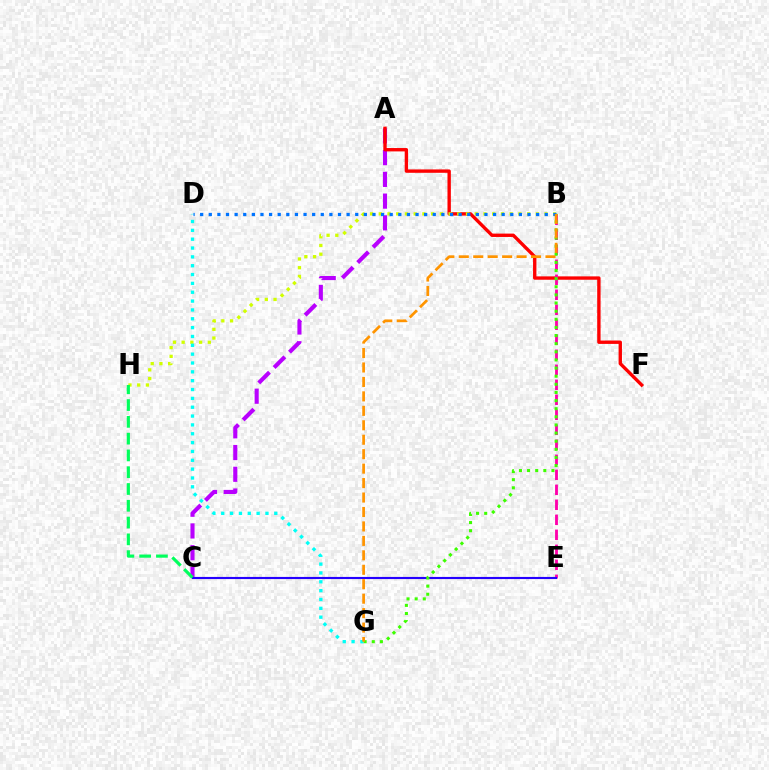{('A', 'C'): [{'color': '#b900ff', 'line_style': 'dashed', 'thickness': 2.95}], ('A', 'F'): [{'color': '#ff0000', 'line_style': 'solid', 'thickness': 2.43}], ('B', 'E'): [{'color': '#ff00ac', 'line_style': 'dashed', 'thickness': 2.04}], ('B', 'H'): [{'color': '#d1ff00', 'line_style': 'dotted', 'thickness': 2.37}], ('C', 'E'): [{'color': '#2500ff', 'line_style': 'solid', 'thickness': 1.54}], ('D', 'G'): [{'color': '#00fff6', 'line_style': 'dotted', 'thickness': 2.4}], ('C', 'H'): [{'color': '#00ff5c', 'line_style': 'dashed', 'thickness': 2.28}], ('B', 'G'): [{'color': '#3dff00', 'line_style': 'dotted', 'thickness': 2.21}, {'color': '#ff9400', 'line_style': 'dashed', 'thickness': 1.96}], ('B', 'D'): [{'color': '#0074ff', 'line_style': 'dotted', 'thickness': 2.34}]}